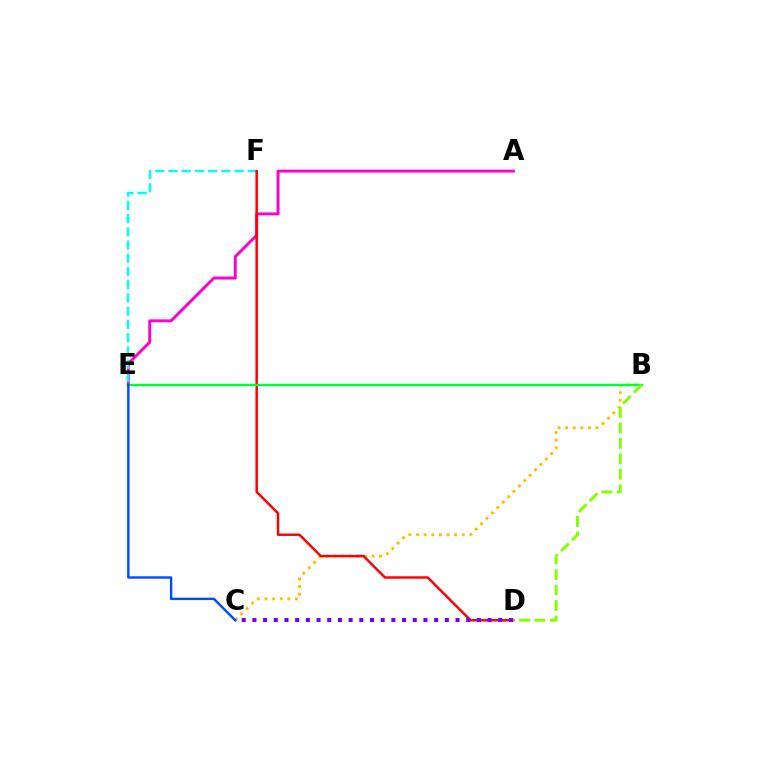{('B', 'C'): [{'color': '#ffbd00', 'line_style': 'dotted', 'thickness': 2.07}], ('A', 'E'): [{'color': '#ff00cf', 'line_style': 'solid', 'thickness': 2.11}], ('E', 'F'): [{'color': '#00fff6', 'line_style': 'dashed', 'thickness': 1.8}], ('D', 'F'): [{'color': '#ff0000', 'line_style': 'solid', 'thickness': 1.77}], ('C', 'D'): [{'color': '#7200ff', 'line_style': 'dotted', 'thickness': 2.9}], ('B', 'E'): [{'color': '#00ff39', 'line_style': 'solid', 'thickness': 1.72}], ('C', 'E'): [{'color': '#004bff', 'line_style': 'solid', 'thickness': 1.74}], ('B', 'D'): [{'color': '#84ff00', 'line_style': 'dashed', 'thickness': 2.1}]}